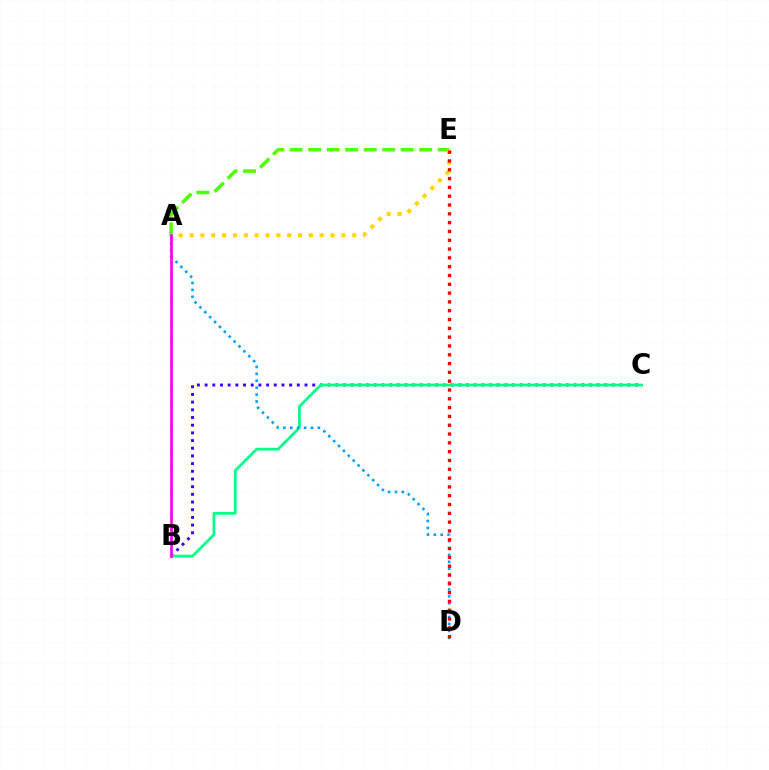{('B', 'C'): [{'color': '#3700ff', 'line_style': 'dotted', 'thickness': 2.09}, {'color': '#00ff86', 'line_style': 'solid', 'thickness': 1.97}], ('A', 'D'): [{'color': '#009eff', 'line_style': 'dotted', 'thickness': 1.88}], ('A', 'E'): [{'color': '#4fff00', 'line_style': 'dashed', 'thickness': 2.51}, {'color': '#ffd500', 'line_style': 'dotted', 'thickness': 2.94}], ('D', 'E'): [{'color': '#ff0000', 'line_style': 'dotted', 'thickness': 2.39}], ('A', 'B'): [{'color': '#ff00ed', 'line_style': 'solid', 'thickness': 1.93}]}